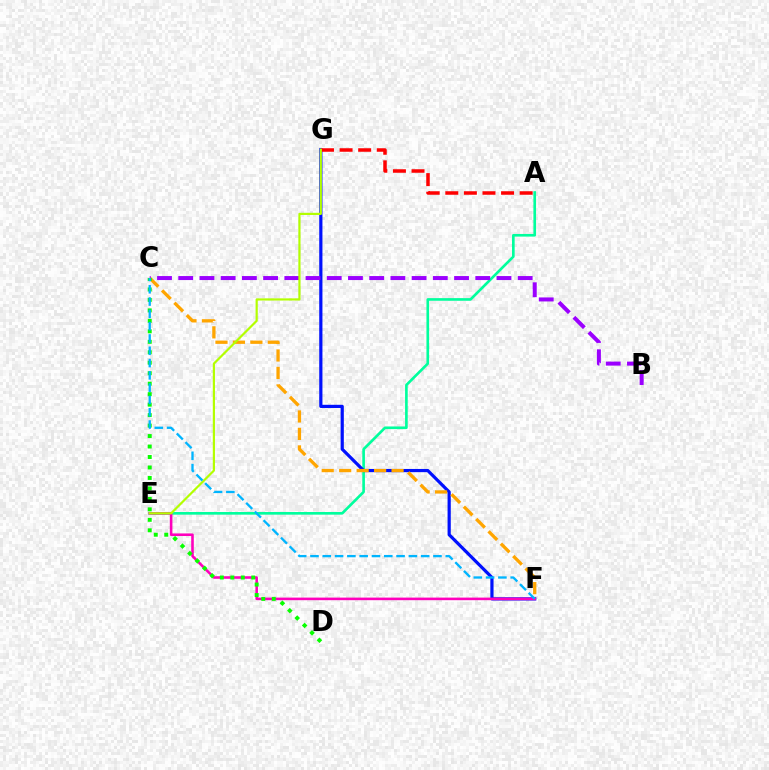{('A', 'E'): [{'color': '#00ff9d', 'line_style': 'solid', 'thickness': 1.9}], ('F', 'G'): [{'color': '#0010ff', 'line_style': 'solid', 'thickness': 2.3}], ('C', 'F'): [{'color': '#ffa500', 'line_style': 'dashed', 'thickness': 2.37}, {'color': '#00b5ff', 'line_style': 'dashed', 'thickness': 1.67}], ('E', 'F'): [{'color': '#ff00bd', 'line_style': 'solid', 'thickness': 1.86}], ('B', 'C'): [{'color': '#9b00ff', 'line_style': 'dashed', 'thickness': 2.88}], ('A', 'G'): [{'color': '#ff0000', 'line_style': 'dashed', 'thickness': 2.53}], ('C', 'D'): [{'color': '#08ff00', 'line_style': 'dotted', 'thickness': 2.85}], ('E', 'G'): [{'color': '#b3ff00', 'line_style': 'solid', 'thickness': 1.57}]}